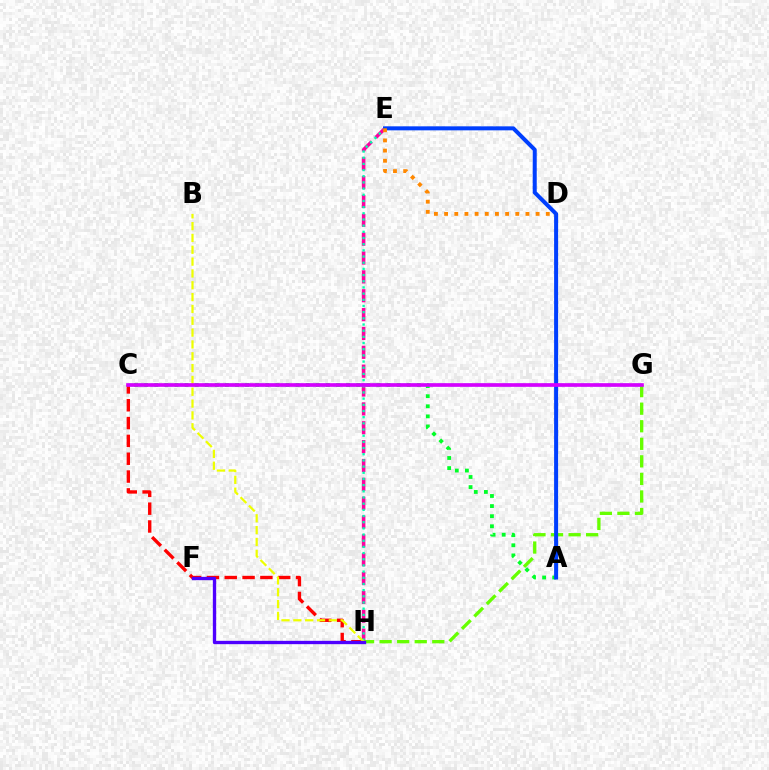{('C', 'H'): [{'color': '#ff0000', 'line_style': 'dashed', 'thickness': 2.42}], ('E', 'H'): [{'color': '#ff00a0', 'line_style': 'dashed', 'thickness': 2.56}, {'color': '#00ffaf', 'line_style': 'dotted', 'thickness': 1.68}], ('G', 'H'): [{'color': '#66ff00', 'line_style': 'dashed', 'thickness': 2.39}], ('C', 'G'): [{'color': '#00c7ff', 'line_style': 'dashed', 'thickness': 1.77}, {'color': '#d600ff', 'line_style': 'solid', 'thickness': 2.63}], ('B', 'H'): [{'color': '#eeff00', 'line_style': 'dashed', 'thickness': 1.61}], ('A', 'C'): [{'color': '#00ff27', 'line_style': 'dotted', 'thickness': 2.74}], ('A', 'E'): [{'color': '#003fff', 'line_style': 'solid', 'thickness': 2.89}], ('D', 'E'): [{'color': '#ff8800', 'line_style': 'dotted', 'thickness': 2.76}], ('F', 'H'): [{'color': '#4f00ff', 'line_style': 'solid', 'thickness': 2.4}]}